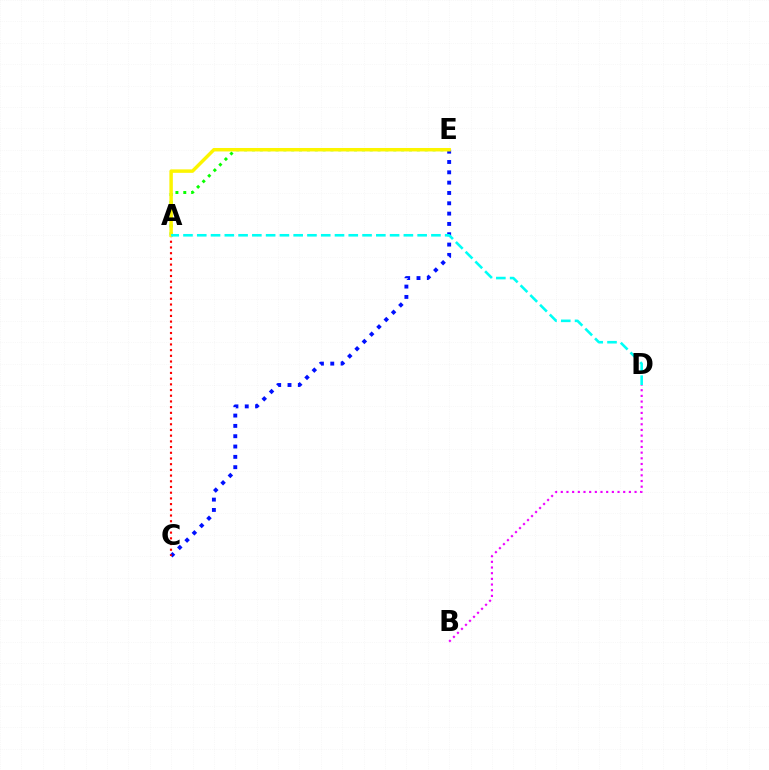{('C', 'E'): [{'color': '#0010ff', 'line_style': 'dotted', 'thickness': 2.8}], ('A', 'C'): [{'color': '#ff0000', 'line_style': 'dotted', 'thickness': 1.55}], ('B', 'D'): [{'color': '#ee00ff', 'line_style': 'dotted', 'thickness': 1.54}], ('A', 'E'): [{'color': '#08ff00', 'line_style': 'dotted', 'thickness': 2.13}, {'color': '#fcf500', 'line_style': 'solid', 'thickness': 2.49}], ('A', 'D'): [{'color': '#00fff6', 'line_style': 'dashed', 'thickness': 1.87}]}